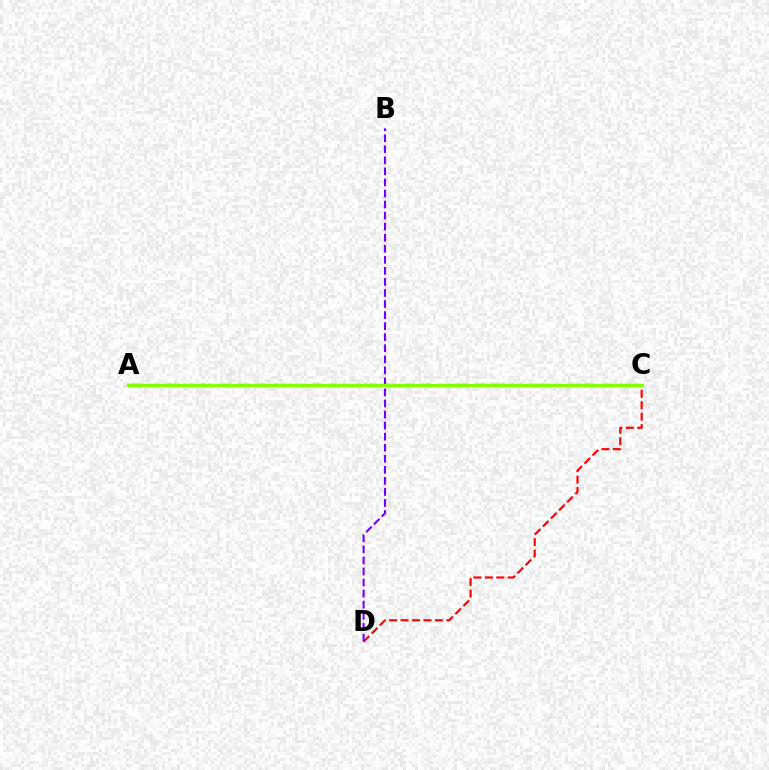{('C', 'D'): [{'color': '#ff0000', 'line_style': 'dashed', 'thickness': 1.56}], ('A', 'C'): [{'color': '#00fff6', 'line_style': 'dashed', 'thickness': 2.47}, {'color': '#84ff00', 'line_style': 'solid', 'thickness': 2.36}], ('B', 'D'): [{'color': '#7200ff', 'line_style': 'dashed', 'thickness': 1.5}]}